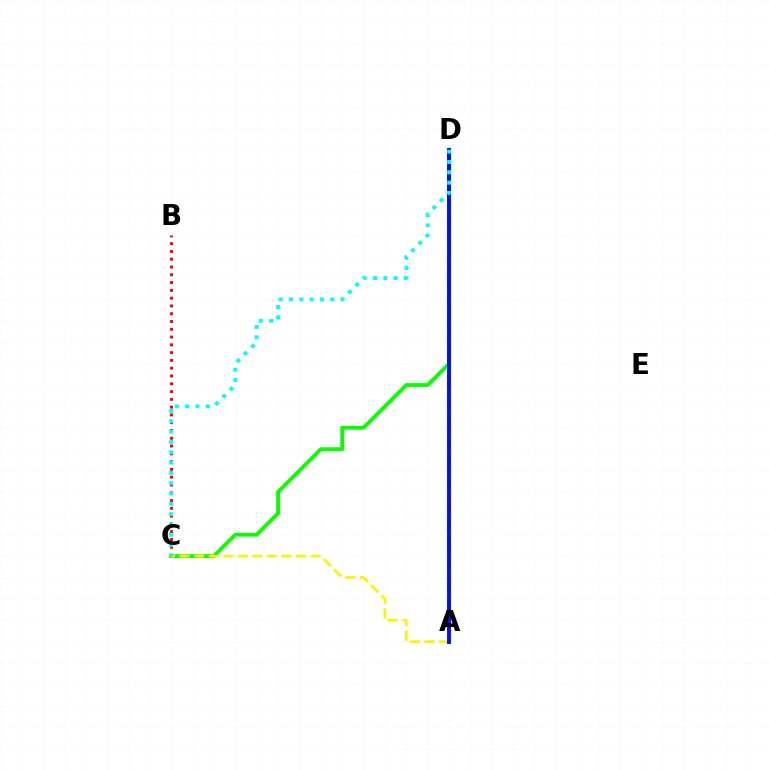{('A', 'D'): [{'color': '#ee00ff', 'line_style': 'dashed', 'thickness': 2.77}, {'color': '#0010ff', 'line_style': 'solid', 'thickness': 2.8}], ('B', 'C'): [{'color': '#ff0000', 'line_style': 'dotted', 'thickness': 2.12}], ('C', 'D'): [{'color': '#08ff00', 'line_style': 'solid', 'thickness': 2.75}, {'color': '#00fff6', 'line_style': 'dotted', 'thickness': 2.8}], ('A', 'C'): [{'color': '#fcf500', 'line_style': 'dashed', 'thickness': 1.98}]}